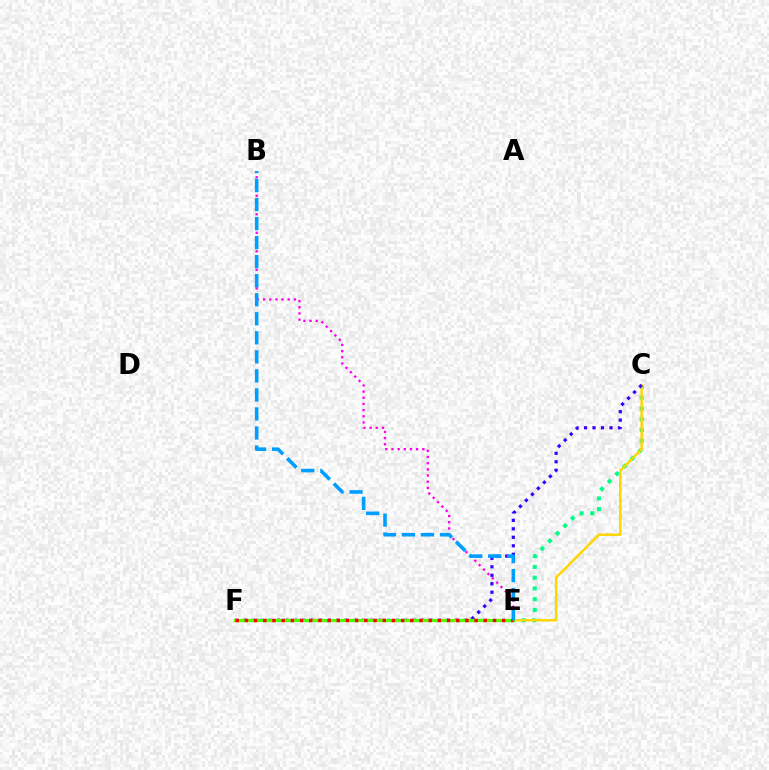{('B', 'E'): [{'color': '#ff00ed', 'line_style': 'dotted', 'thickness': 1.68}, {'color': '#009eff', 'line_style': 'dashed', 'thickness': 2.59}], ('C', 'E'): [{'color': '#00ff86', 'line_style': 'dotted', 'thickness': 2.92}, {'color': '#ffd500', 'line_style': 'solid', 'thickness': 1.77}], ('C', 'F'): [{'color': '#3700ff', 'line_style': 'dotted', 'thickness': 2.3}], ('E', 'F'): [{'color': '#4fff00', 'line_style': 'solid', 'thickness': 2.33}, {'color': '#ff0000', 'line_style': 'dotted', 'thickness': 2.5}]}